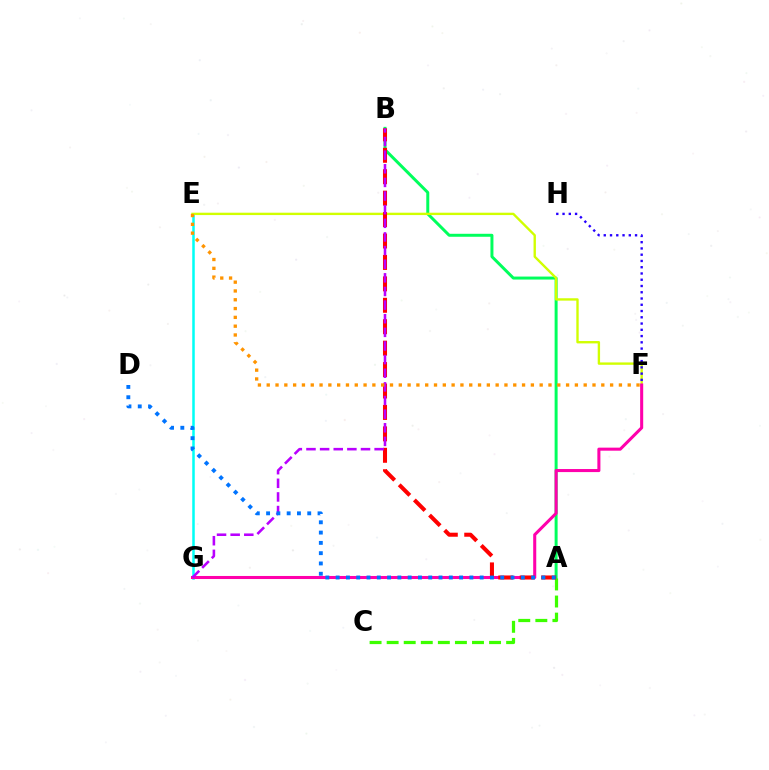{('E', 'G'): [{'color': '#00fff6', 'line_style': 'solid', 'thickness': 1.82}], ('A', 'B'): [{'color': '#00ff5c', 'line_style': 'solid', 'thickness': 2.15}, {'color': '#ff0000', 'line_style': 'dashed', 'thickness': 2.91}], ('E', 'F'): [{'color': '#d1ff00', 'line_style': 'solid', 'thickness': 1.71}, {'color': '#ff9400', 'line_style': 'dotted', 'thickness': 2.39}], ('A', 'C'): [{'color': '#3dff00', 'line_style': 'dashed', 'thickness': 2.32}], ('F', 'G'): [{'color': '#ff00ac', 'line_style': 'solid', 'thickness': 2.2}], ('F', 'H'): [{'color': '#2500ff', 'line_style': 'dotted', 'thickness': 1.7}], ('B', 'G'): [{'color': '#b900ff', 'line_style': 'dashed', 'thickness': 1.85}], ('A', 'D'): [{'color': '#0074ff', 'line_style': 'dotted', 'thickness': 2.79}]}